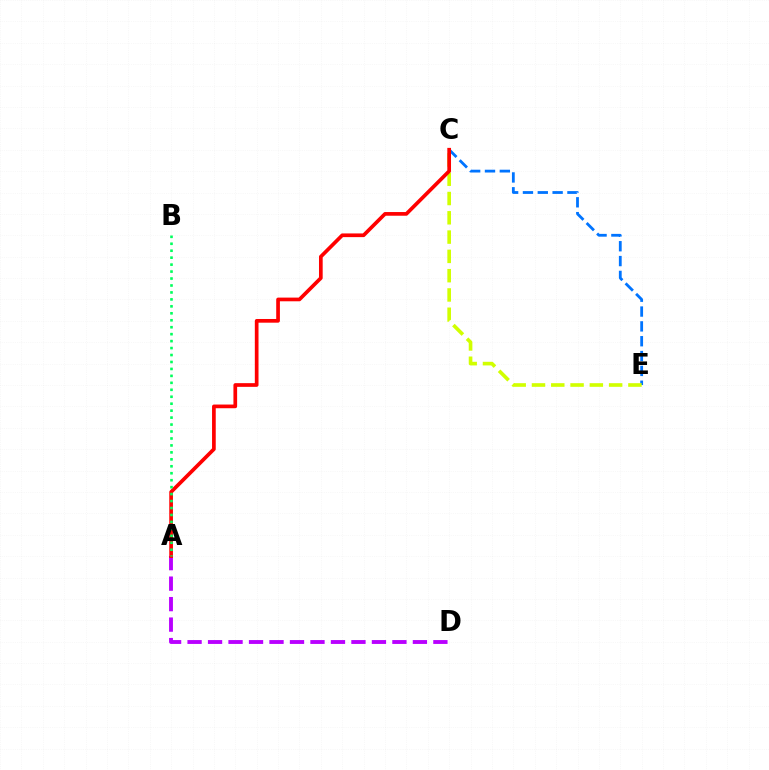{('A', 'D'): [{'color': '#b900ff', 'line_style': 'dashed', 'thickness': 2.78}], ('C', 'E'): [{'color': '#0074ff', 'line_style': 'dashed', 'thickness': 2.02}, {'color': '#d1ff00', 'line_style': 'dashed', 'thickness': 2.62}], ('A', 'C'): [{'color': '#ff0000', 'line_style': 'solid', 'thickness': 2.66}], ('A', 'B'): [{'color': '#00ff5c', 'line_style': 'dotted', 'thickness': 1.89}]}